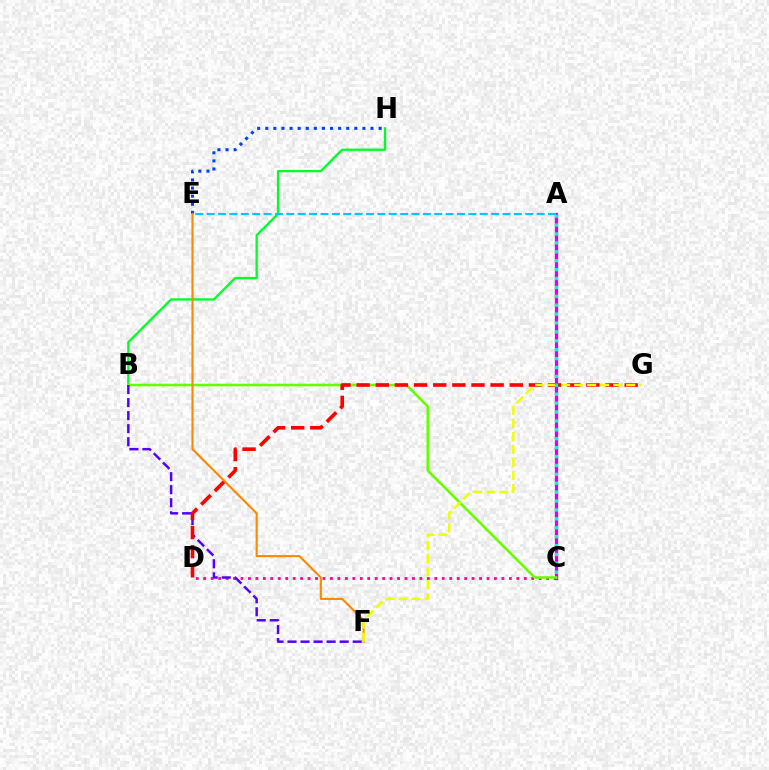{('E', 'H'): [{'color': '#003fff', 'line_style': 'dotted', 'thickness': 2.2}], ('A', 'C'): [{'color': '#d600ff', 'line_style': 'solid', 'thickness': 2.36}, {'color': '#00ffaf', 'line_style': 'dotted', 'thickness': 2.42}], ('B', 'H'): [{'color': '#00ff27', 'line_style': 'solid', 'thickness': 1.67}], ('C', 'D'): [{'color': '#ff00a0', 'line_style': 'dotted', 'thickness': 2.03}], ('A', 'E'): [{'color': '#00c7ff', 'line_style': 'dashed', 'thickness': 1.55}], ('B', 'C'): [{'color': '#66ff00', 'line_style': 'solid', 'thickness': 1.85}], ('B', 'F'): [{'color': '#4f00ff', 'line_style': 'dashed', 'thickness': 1.77}], ('D', 'G'): [{'color': '#ff0000', 'line_style': 'dashed', 'thickness': 2.6}], ('E', 'F'): [{'color': '#ff8800', 'line_style': 'solid', 'thickness': 1.53}], ('F', 'G'): [{'color': '#eeff00', 'line_style': 'dashed', 'thickness': 1.77}]}